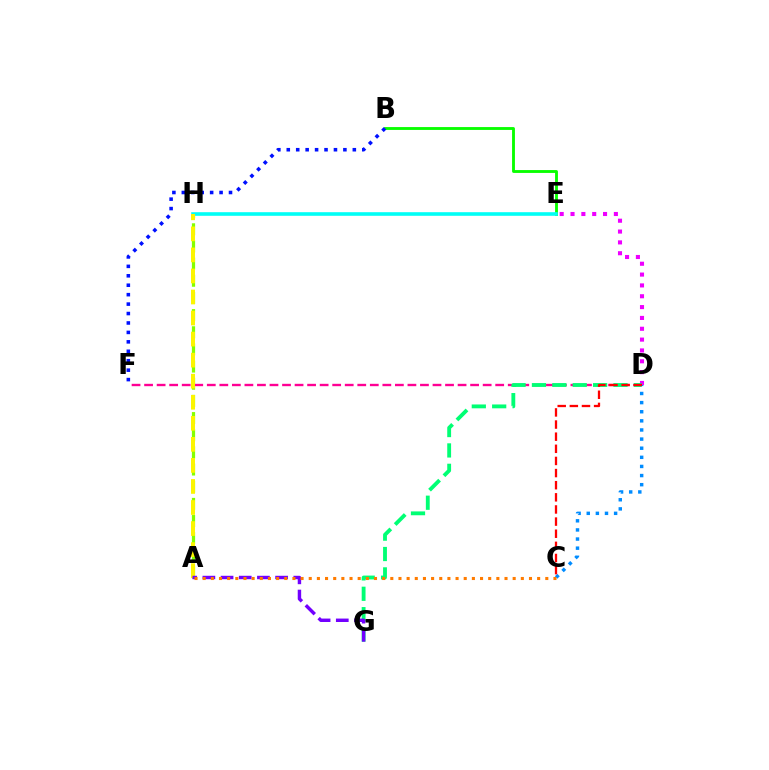{('A', 'H'): [{'color': '#84ff00', 'line_style': 'dashed', 'thickness': 2.33}, {'color': '#fcf500', 'line_style': 'dashed', 'thickness': 2.86}], ('B', 'E'): [{'color': '#08ff00', 'line_style': 'solid', 'thickness': 2.06}], ('E', 'H'): [{'color': '#00fff6', 'line_style': 'solid', 'thickness': 2.59}], ('D', 'E'): [{'color': '#ee00ff', 'line_style': 'dotted', 'thickness': 2.94}], ('D', 'F'): [{'color': '#ff0094', 'line_style': 'dashed', 'thickness': 1.7}], ('B', 'F'): [{'color': '#0010ff', 'line_style': 'dotted', 'thickness': 2.56}], ('D', 'G'): [{'color': '#00ff74', 'line_style': 'dashed', 'thickness': 2.77}], ('A', 'G'): [{'color': '#7200ff', 'line_style': 'dashed', 'thickness': 2.47}], ('C', 'D'): [{'color': '#008cff', 'line_style': 'dotted', 'thickness': 2.48}, {'color': '#ff0000', 'line_style': 'dashed', 'thickness': 1.65}], ('A', 'C'): [{'color': '#ff7c00', 'line_style': 'dotted', 'thickness': 2.22}]}